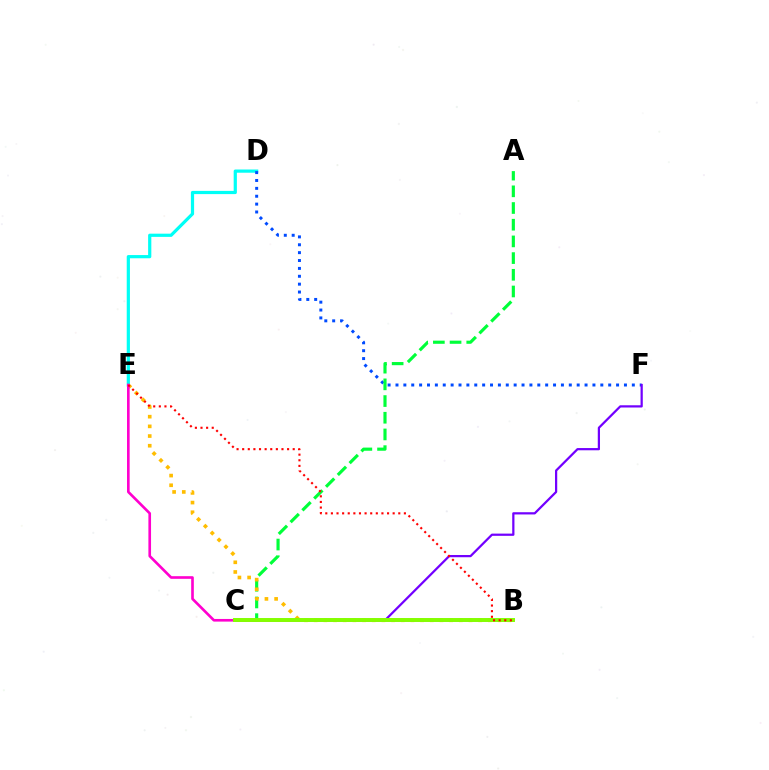{('D', 'E'): [{'color': '#00fff6', 'line_style': 'solid', 'thickness': 2.31}], ('D', 'F'): [{'color': '#004bff', 'line_style': 'dotted', 'thickness': 2.14}], ('A', 'C'): [{'color': '#00ff39', 'line_style': 'dashed', 'thickness': 2.27}], ('C', 'F'): [{'color': '#7200ff', 'line_style': 'solid', 'thickness': 1.61}], ('B', 'E'): [{'color': '#ffbd00', 'line_style': 'dotted', 'thickness': 2.63}, {'color': '#ff00cf', 'line_style': 'solid', 'thickness': 1.9}, {'color': '#ff0000', 'line_style': 'dotted', 'thickness': 1.53}], ('B', 'C'): [{'color': '#84ff00', 'line_style': 'solid', 'thickness': 2.83}]}